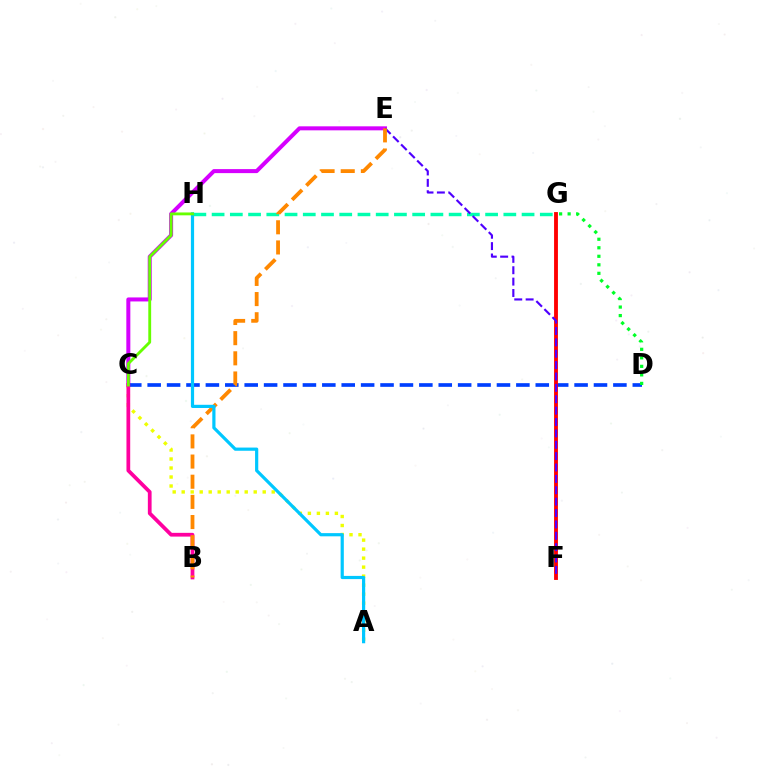{('C', 'E'): [{'color': '#d600ff', 'line_style': 'solid', 'thickness': 2.89}], ('A', 'C'): [{'color': '#eeff00', 'line_style': 'dotted', 'thickness': 2.45}], ('C', 'D'): [{'color': '#003fff', 'line_style': 'dashed', 'thickness': 2.64}], ('G', 'H'): [{'color': '#00ffaf', 'line_style': 'dashed', 'thickness': 2.48}], ('B', 'C'): [{'color': '#ff00a0', 'line_style': 'solid', 'thickness': 2.7}], ('F', 'G'): [{'color': '#ff0000', 'line_style': 'solid', 'thickness': 2.77}], ('E', 'F'): [{'color': '#4f00ff', 'line_style': 'dashed', 'thickness': 1.55}], ('D', 'G'): [{'color': '#00ff27', 'line_style': 'dotted', 'thickness': 2.31}], ('B', 'E'): [{'color': '#ff8800', 'line_style': 'dashed', 'thickness': 2.74}], ('A', 'H'): [{'color': '#00c7ff', 'line_style': 'solid', 'thickness': 2.3}], ('C', 'H'): [{'color': '#66ff00', 'line_style': 'solid', 'thickness': 2.05}]}